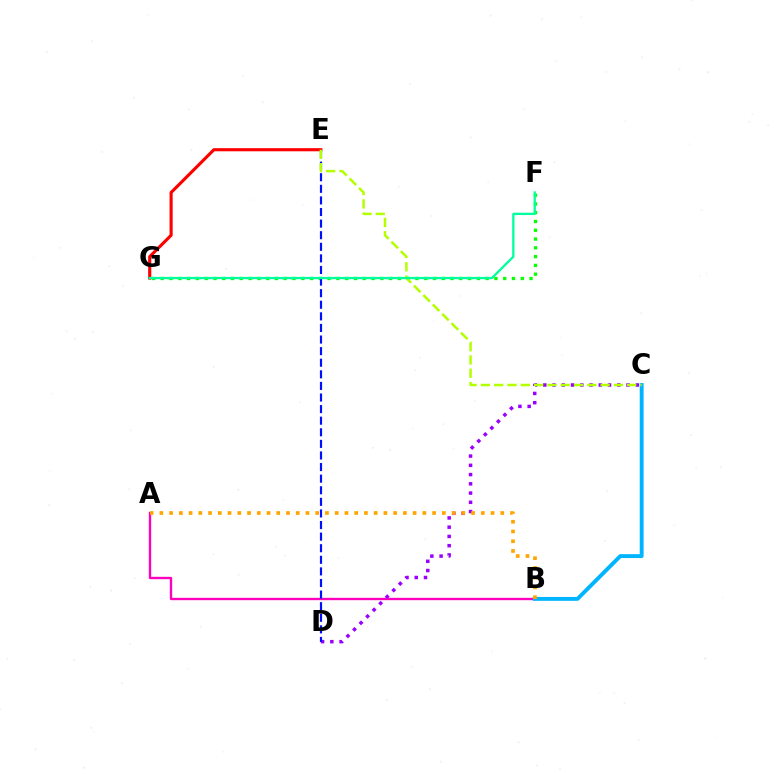{('F', 'G'): [{'color': '#08ff00', 'line_style': 'dotted', 'thickness': 2.39}, {'color': '#00ff9d', 'line_style': 'solid', 'thickness': 1.65}], ('A', 'B'): [{'color': '#ff00bd', 'line_style': 'solid', 'thickness': 1.7}, {'color': '#ffa500', 'line_style': 'dotted', 'thickness': 2.65}], ('B', 'C'): [{'color': '#00b5ff', 'line_style': 'solid', 'thickness': 2.8}], ('C', 'D'): [{'color': '#9b00ff', 'line_style': 'dotted', 'thickness': 2.51}], ('E', 'G'): [{'color': '#ff0000', 'line_style': 'solid', 'thickness': 2.25}], ('D', 'E'): [{'color': '#0010ff', 'line_style': 'dashed', 'thickness': 1.57}], ('C', 'E'): [{'color': '#b3ff00', 'line_style': 'dashed', 'thickness': 1.81}]}